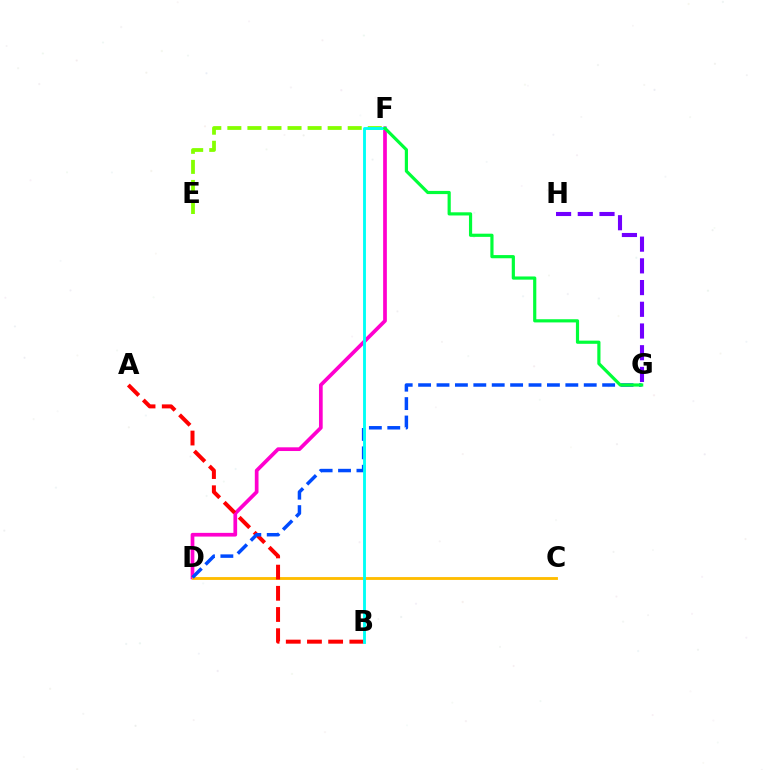{('D', 'F'): [{'color': '#ff00cf', 'line_style': 'solid', 'thickness': 2.67}], ('C', 'D'): [{'color': '#ffbd00', 'line_style': 'solid', 'thickness': 2.05}], ('G', 'H'): [{'color': '#7200ff', 'line_style': 'dashed', 'thickness': 2.95}], ('A', 'B'): [{'color': '#ff0000', 'line_style': 'dashed', 'thickness': 2.88}], ('E', 'F'): [{'color': '#84ff00', 'line_style': 'dashed', 'thickness': 2.73}], ('D', 'G'): [{'color': '#004bff', 'line_style': 'dashed', 'thickness': 2.5}], ('B', 'F'): [{'color': '#00fff6', 'line_style': 'solid', 'thickness': 2.06}], ('F', 'G'): [{'color': '#00ff39', 'line_style': 'solid', 'thickness': 2.29}]}